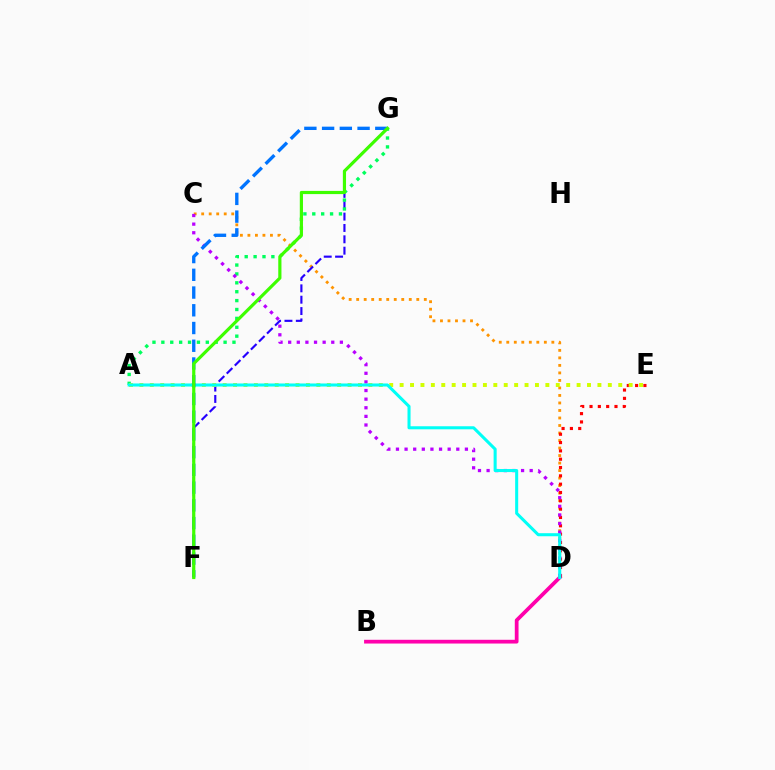{('C', 'D'): [{'color': '#ff9400', 'line_style': 'dotted', 'thickness': 2.04}, {'color': '#b900ff', 'line_style': 'dotted', 'thickness': 2.34}], ('F', 'G'): [{'color': '#2500ff', 'line_style': 'dashed', 'thickness': 1.54}, {'color': '#0074ff', 'line_style': 'dashed', 'thickness': 2.41}, {'color': '#3dff00', 'line_style': 'solid', 'thickness': 2.29}], ('B', 'D'): [{'color': '#ff00ac', 'line_style': 'solid', 'thickness': 2.7}], ('D', 'E'): [{'color': '#ff0000', 'line_style': 'dotted', 'thickness': 2.26}], ('A', 'G'): [{'color': '#00ff5c', 'line_style': 'dotted', 'thickness': 2.42}], ('A', 'E'): [{'color': '#d1ff00', 'line_style': 'dotted', 'thickness': 2.83}], ('A', 'D'): [{'color': '#00fff6', 'line_style': 'solid', 'thickness': 2.2}]}